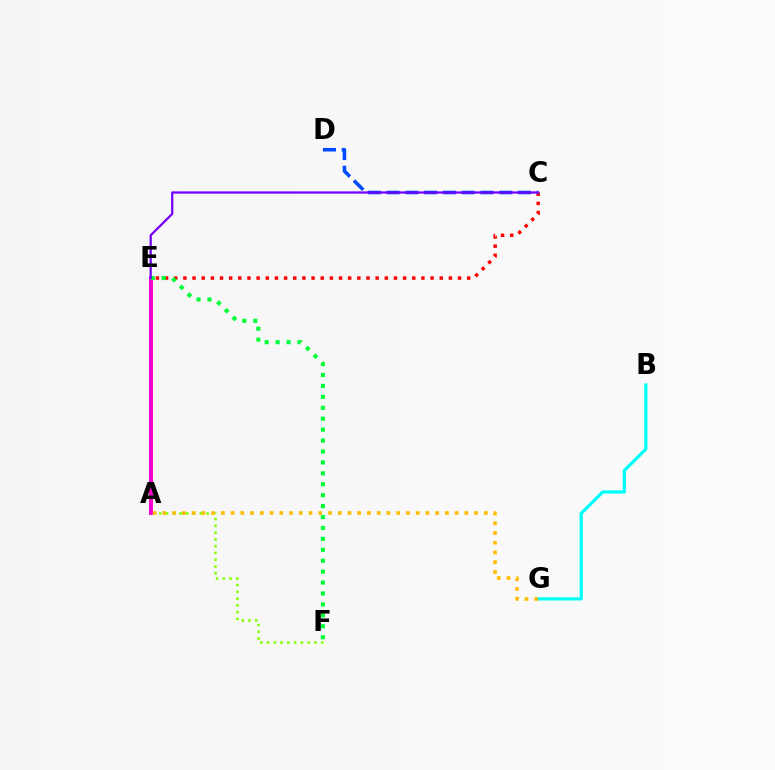{('B', 'G'): [{'color': '#00fff6', 'line_style': 'solid', 'thickness': 2.32}], ('A', 'F'): [{'color': '#84ff00', 'line_style': 'dotted', 'thickness': 1.84}], ('C', 'E'): [{'color': '#ff0000', 'line_style': 'dotted', 'thickness': 2.49}, {'color': '#7200ff', 'line_style': 'solid', 'thickness': 1.62}], ('C', 'D'): [{'color': '#004bff', 'line_style': 'dashed', 'thickness': 2.55}], ('A', 'E'): [{'color': '#ff00cf', 'line_style': 'solid', 'thickness': 2.84}], ('E', 'F'): [{'color': '#00ff39', 'line_style': 'dotted', 'thickness': 2.97}], ('A', 'G'): [{'color': '#ffbd00', 'line_style': 'dotted', 'thickness': 2.65}]}